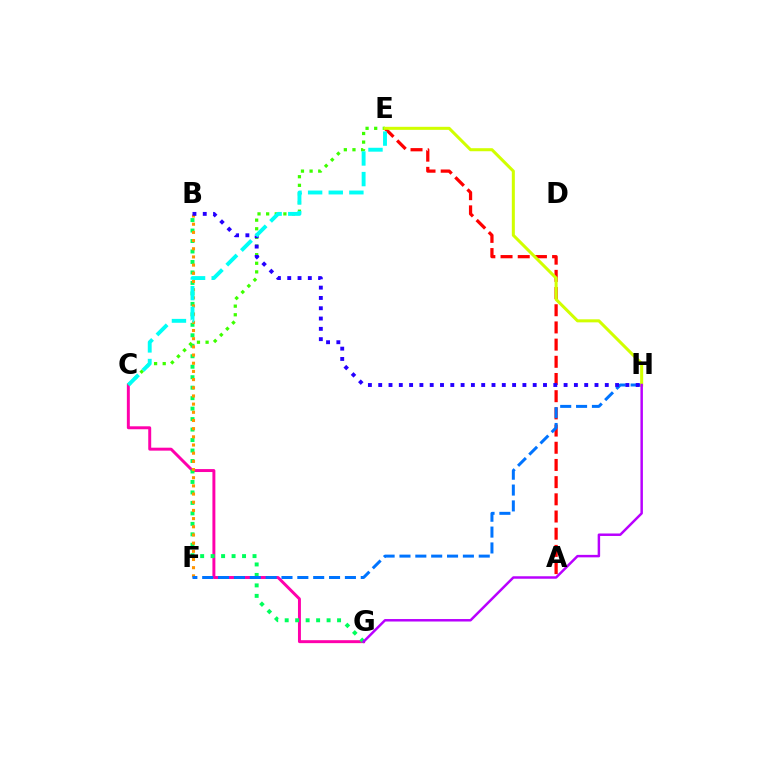{('A', 'E'): [{'color': '#ff0000', 'line_style': 'dashed', 'thickness': 2.34}], ('C', 'G'): [{'color': '#ff00ac', 'line_style': 'solid', 'thickness': 2.13}], ('B', 'G'): [{'color': '#00ff5c', 'line_style': 'dotted', 'thickness': 2.85}], ('C', 'E'): [{'color': '#3dff00', 'line_style': 'dotted', 'thickness': 2.34}, {'color': '#00fff6', 'line_style': 'dashed', 'thickness': 2.8}], ('B', 'F'): [{'color': '#ff9400', 'line_style': 'dotted', 'thickness': 2.22}], ('F', 'H'): [{'color': '#0074ff', 'line_style': 'dashed', 'thickness': 2.15}], ('E', 'H'): [{'color': '#d1ff00', 'line_style': 'solid', 'thickness': 2.19}], ('B', 'H'): [{'color': '#2500ff', 'line_style': 'dotted', 'thickness': 2.8}], ('G', 'H'): [{'color': '#b900ff', 'line_style': 'solid', 'thickness': 1.78}]}